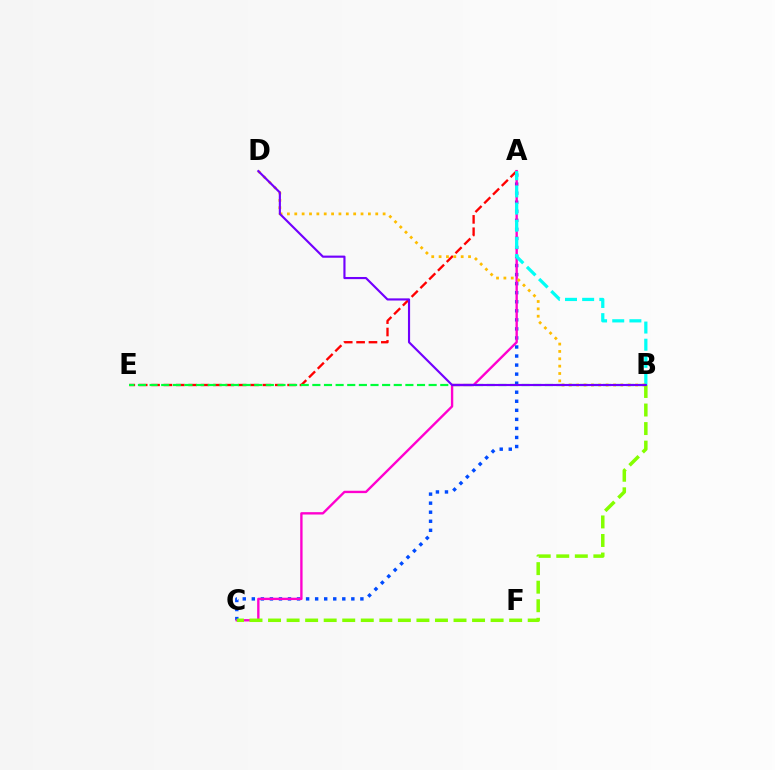{('A', 'E'): [{'color': '#ff0000', 'line_style': 'dashed', 'thickness': 1.68}], ('A', 'C'): [{'color': '#004bff', 'line_style': 'dotted', 'thickness': 2.46}, {'color': '#ff00cf', 'line_style': 'solid', 'thickness': 1.7}], ('A', 'B'): [{'color': '#00fff6', 'line_style': 'dashed', 'thickness': 2.33}], ('B', 'C'): [{'color': '#84ff00', 'line_style': 'dashed', 'thickness': 2.52}], ('B', 'E'): [{'color': '#00ff39', 'line_style': 'dashed', 'thickness': 1.58}], ('B', 'D'): [{'color': '#ffbd00', 'line_style': 'dotted', 'thickness': 2.0}, {'color': '#7200ff', 'line_style': 'solid', 'thickness': 1.55}]}